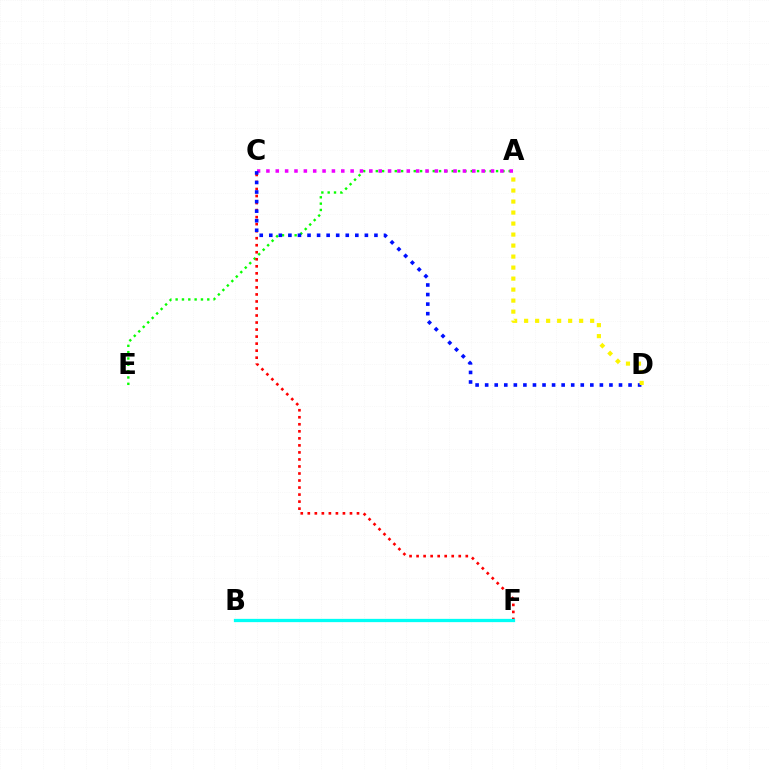{('A', 'E'): [{'color': '#08ff00', 'line_style': 'dotted', 'thickness': 1.72}], ('A', 'C'): [{'color': '#ee00ff', 'line_style': 'dotted', 'thickness': 2.54}], ('C', 'F'): [{'color': '#ff0000', 'line_style': 'dotted', 'thickness': 1.91}], ('C', 'D'): [{'color': '#0010ff', 'line_style': 'dotted', 'thickness': 2.6}], ('B', 'F'): [{'color': '#00fff6', 'line_style': 'solid', 'thickness': 2.36}], ('A', 'D'): [{'color': '#fcf500', 'line_style': 'dotted', 'thickness': 2.99}]}